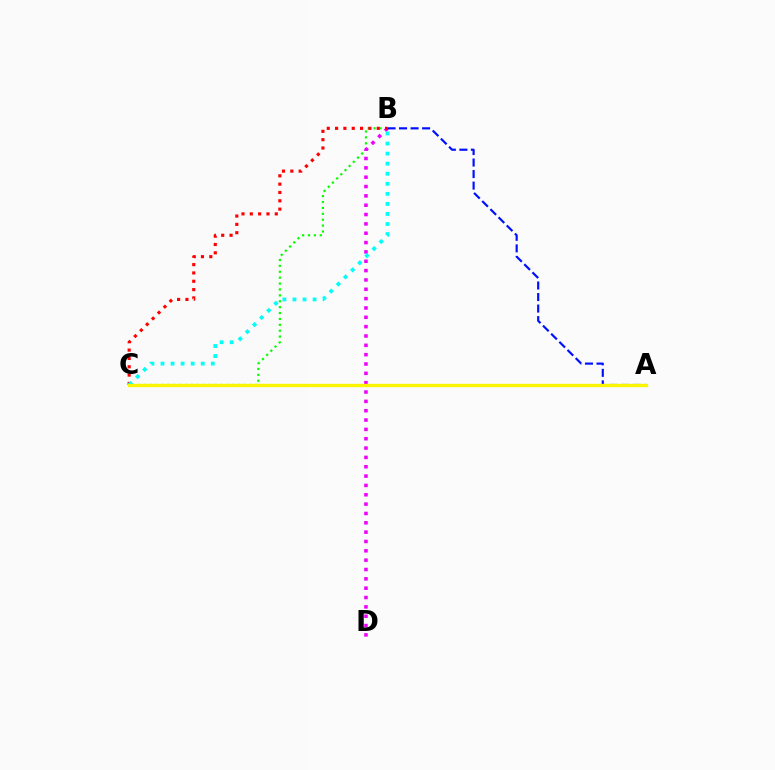{('B', 'C'): [{'color': '#08ff00', 'line_style': 'dotted', 'thickness': 1.6}, {'color': '#ff0000', 'line_style': 'dotted', 'thickness': 2.26}, {'color': '#00fff6', 'line_style': 'dotted', 'thickness': 2.73}], ('B', 'D'): [{'color': '#ee00ff', 'line_style': 'dotted', 'thickness': 2.54}], ('A', 'B'): [{'color': '#0010ff', 'line_style': 'dashed', 'thickness': 1.57}], ('A', 'C'): [{'color': '#fcf500', 'line_style': 'solid', 'thickness': 2.41}]}